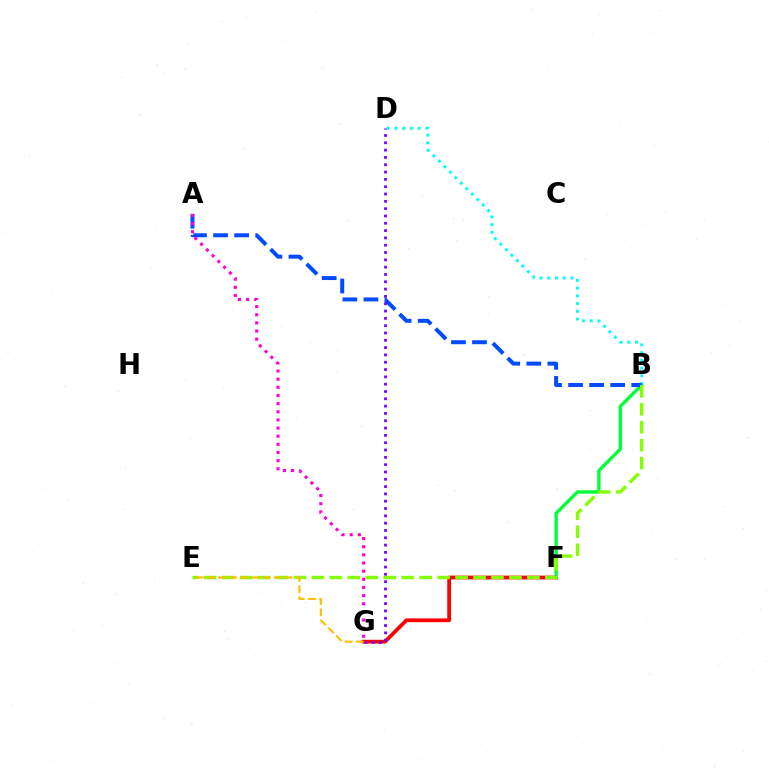{('B', 'D'): [{'color': '#00fff6', 'line_style': 'dotted', 'thickness': 2.1}], ('F', 'G'): [{'color': '#ff0000', 'line_style': 'solid', 'thickness': 2.72}], ('B', 'F'): [{'color': '#00ff39', 'line_style': 'solid', 'thickness': 2.4}], ('A', 'B'): [{'color': '#004bff', 'line_style': 'dashed', 'thickness': 2.86}], ('D', 'G'): [{'color': '#7200ff', 'line_style': 'dotted', 'thickness': 1.99}], ('B', 'E'): [{'color': '#84ff00', 'line_style': 'dashed', 'thickness': 2.44}], ('E', 'G'): [{'color': '#ffbd00', 'line_style': 'dashed', 'thickness': 1.51}], ('A', 'G'): [{'color': '#ff00cf', 'line_style': 'dotted', 'thickness': 2.21}]}